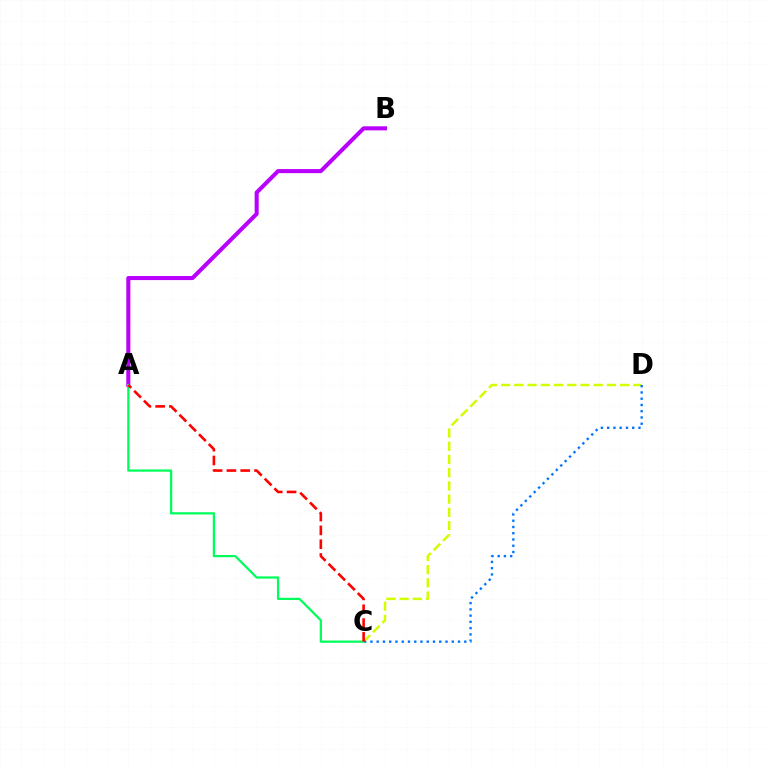{('A', 'B'): [{'color': '#b900ff', 'line_style': 'solid', 'thickness': 2.92}], ('C', 'D'): [{'color': '#d1ff00', 'line_style': 'dashed', 'thickness': 1.8}, {'color': '#0074ff', 'line_style': 'dotted', 'thickness': 1.7}], ('A', 'C'): [{'color': '#00ff5c', 'line_style': 'solid', 'thickness': 1.62}, {'color': '#ff0000', 'line_style': 'dashed', 'thickness': 1.87}]}